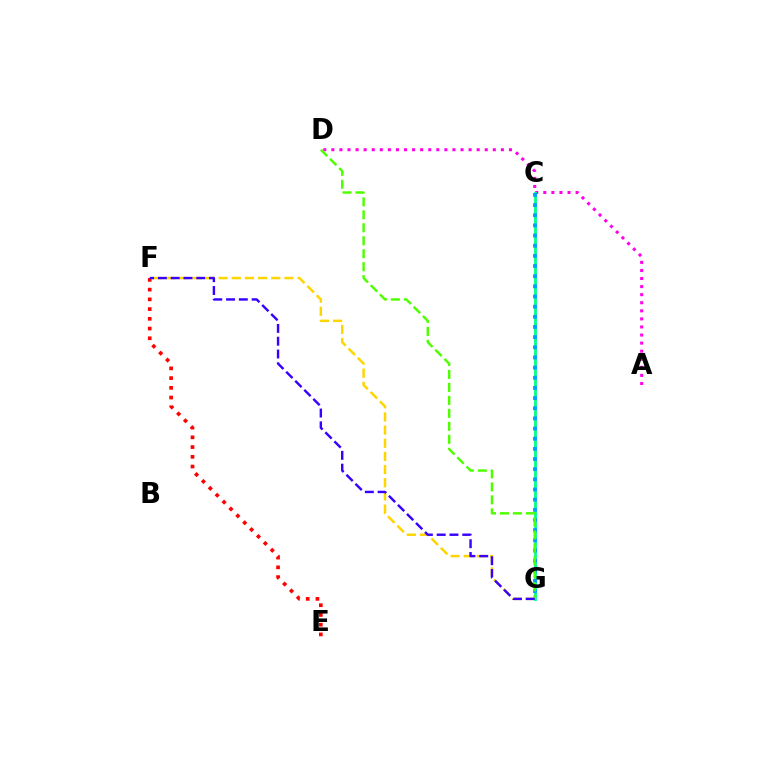{('F', 'G'): [{'color': '#ffd500', 'line_style': 'dashed', 'thickness': 1.79}, {'color': '#3700ff', 'line_style': 'dashed', 'thickness': 1.74}], ('A', 'D'): [{'color': '#ff00ed', 'line_style': 'dotted', 'thickness': 2.19}], ('C', 'G'): [{'color': '#00ff86', 'line_style': 'solid', 'thickness': 2.01}, {'color': '#009eff', 'line_style': 'dotted', 'thickness': 2.76}], ('E', 'F'): [{'color': '#ff0000', 'line_style': 'dotted', 'thickness': 2.64}], ('D', 'G'): [{'color': '#4fff00', 'line_style': 'dashed', 'thickness': 1.76}]}